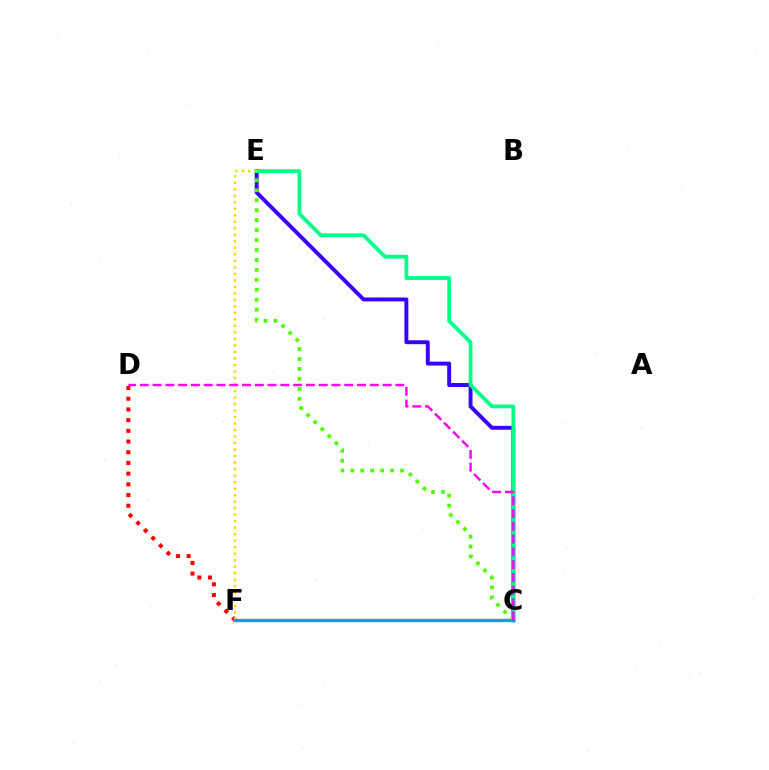{('C', 'E'): [{'color': '#3700ff', 'line_style': 'solid', 'thickness': 2.82}, {'color': '#00ff86', 'line_style': 'solid', 'thickness': 2.73}, {'color': '#4fff00', 'line_style': 'dotted', 'thickness': 2.7}], ('D', 'F'): [{'color': '#ff0000', 'line_style': 'dotted', 'thickness': 2.91}], ('E', 'F'): [{'color': '#ffd500', 'line_style': 'dotted', 'thickness': 1.77}], ('C', 'F'): [{'color': '#009eff', 'line_style': 'solid', 'thickness': 2.39}], ('C', 'D'): [{'color': '#ff00ed', 'line_style': 'dashed', 'thickness': 1.74}]}